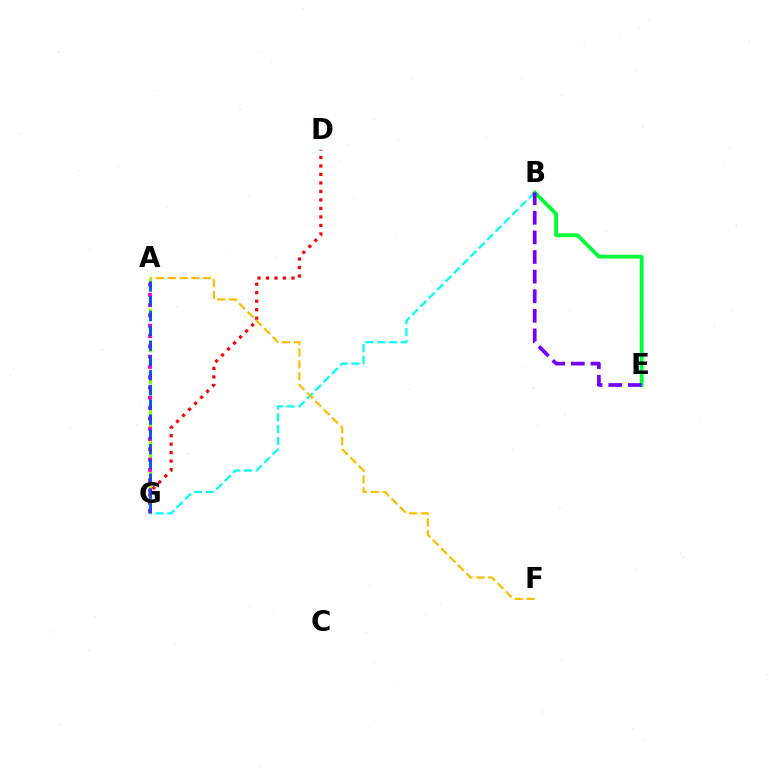{('D', 'G'): [{'color': '#ff0000', 'line_style': 'dotted', 'thickness': 2.31}], ('B', 'G'): [{'color': '#00fff6', 'line_style': 'dashed', 'thickness': 1.6}], ('A', 'G'): [{'color': '#84ff00', 'line_style': 'dashed', 'thickness': 2.19}, {'color': '#ff00cf', 'line_style': 'dotted', 'thickness': 2.8}, {'color': '#004bff', 'line_style': 'dashed', 'thickness': 2.01}], ('A', 'F'): [{'color': '#ffbd00', 'line_style': 'dashed', 'thickness': 1.6}], ('B', 'E'): [{'color': '#00ff39', 'line_style': 'solid', 'thickness': 2.72}, {'color': '#7200ff', 'line_style': 'dashed', 'thickness': 2.66}]}